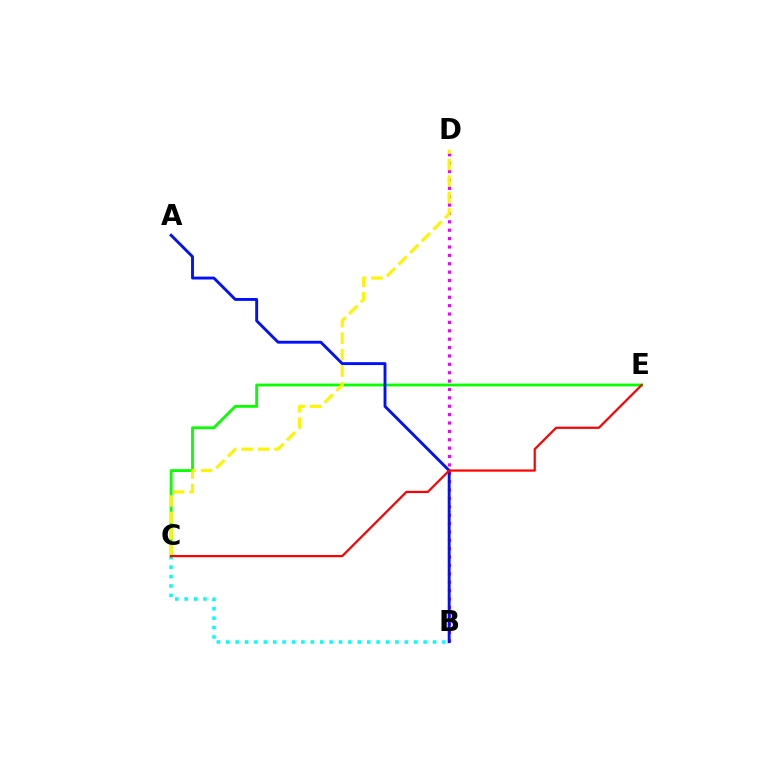{('B', 'C'): [{'color': '#00fff6', 'line_style': 'dotted', 'thickness': 2.55}], ('B', 'D'): [{'color': '#ee00ff', 'line_style': 'dotted', 'thickness': 2.28}], ('C', 'E'): [{'color': '#08ff00', 'line_style': 'solid', 'thickness': 2.03}, {'color': '#ff0000', 'line_style': 'solid', 'thickness': 1.6}], ('C', 'D'): [{'color': '#fcf500', 'line_style': 'dashed', 'thickness': 2.24}], ('A', 'B'): [{'color': '#0010ff', 'line_style': 'solid', 'thickness': 2.07}]}